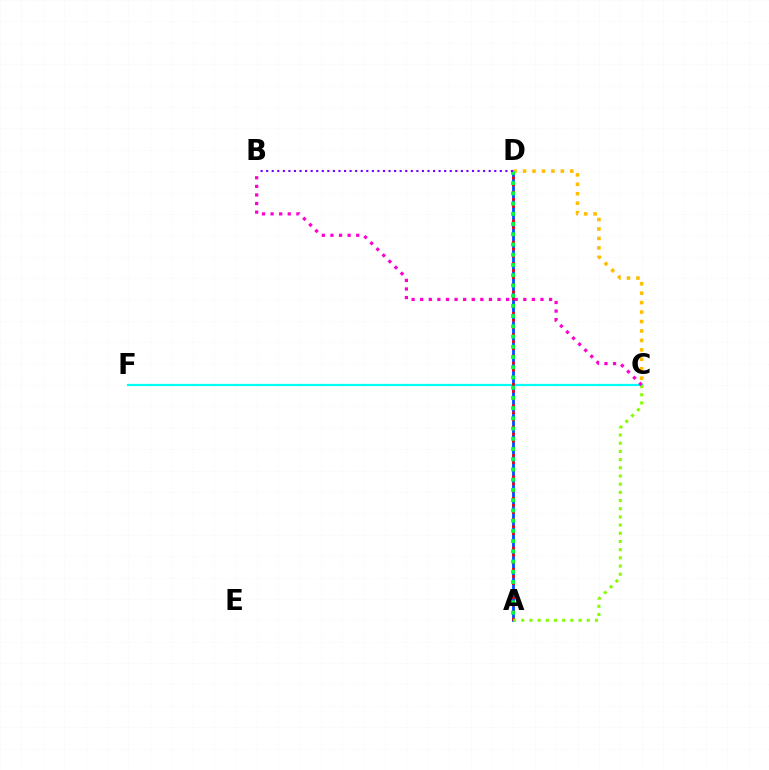{('C', 'F'): [{'color': '#00fff6', 'line_style': 'solid', 'thickness': 1.6}], ('A', 'D'): [{'color': '#004bff', 'line_style': 'solid', 'thickness': 2.01}, {'color': '#ff0000', 'line_style': 'dotted', 'thickness': 1.93}, {'color': '#00ff39', 'line_style': 'dotted', 'thickness': 2.78}], ('C', 'D'): [{'color': '#ffbd00', 'line_style': 'dotted', 'thickness': 2.57}], ('A', 'C'): [{'color': '#84ff00', 'line_style': 'dotted', 'thickness': 2.23}], ('B', 'D'): [{'color': '#7200ff', 'line_style': 'dotted', 'thickness': 1.51}], ('B', 'C'): [{'color': '#ff00cf', 'line_style': 'dotted', 'thickness': 2.33}]}